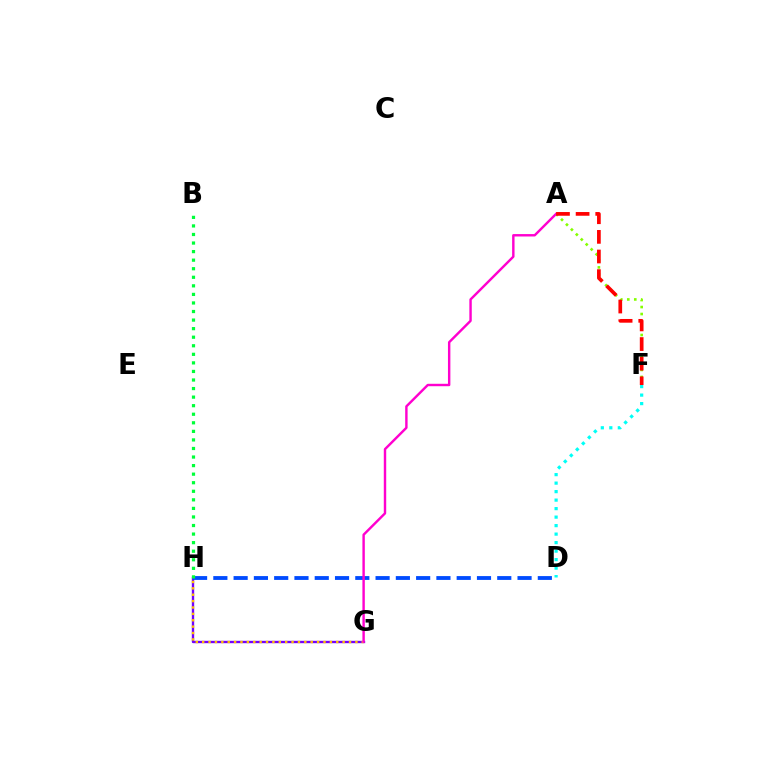{('G', 'H'): [{'color': '#7200ff', 'line_style': 'solid', 'thickness': 1.7}, {'color': '#ffbd00', 'line_style': 'dotted', 'thickness': 1.73}], ('D', 'H'): [{'color': '#004bff', 'line_style': 'dashed', 'thickness': 2.75}], ('D', 'F'): [{'color': '#00fff6', 'line_style': 'dotted', 'thickness': 2.31}], ('A', 'F'): [{'color': '#84ff00', 'line_style': 'dotted', 'thickness': 1.9}, {'color': '#ff0000', 'line_style': 'dashed', 'thickness': 2.67}], ('A', 'G'): [{'color': '#ff00cf', 'line_style': 'solid', 'thickness': 1.74}], ('B', 'H'): [{'color': '#00ff39', 'line_style': 'dotted', 'thickness': 2.33}]}